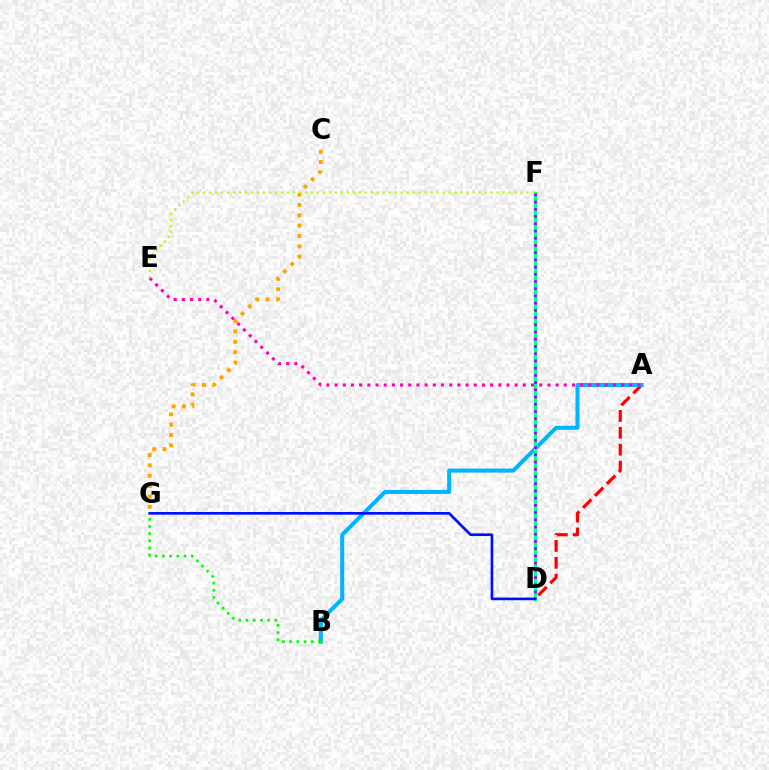{('A', 'D'): [{'color': '#ff0000', 'line_style': 'dashed', 'thickness': 2.3}], ('A', 'B'): [{'color': '#00b5ff', 'line_style': 'solid', 'thickness': 2.91}], ('D', 'F'): [{'color': '#00ff9d', 'line_style': 'solid', 'thickness': 2.47}, {'color': '#9b00ff', 'line_style': 'dotted', 'thickness': 1.96}], ('B', 'G'): [{'color': '#08ff00', 'line_style': 'dotted', 'thickness': 1.96}], ('C', 'G'): [{'color': '#ffa500', 'line_style': 'dotted', 'thickness': 2.81}], ('A', 'E'): [{'color': '#ff00bd', 'line_style': 'dotted', 'thickness': 2.22}], ('E', 'F'): [{'color': '#b3ff00', 'line_style': 'dotted', 'thickness': 1.63}], ('D', 'G'): [{'color': '#0010ff', 'line_style': 'solid', 'thickness': 1.93}]}